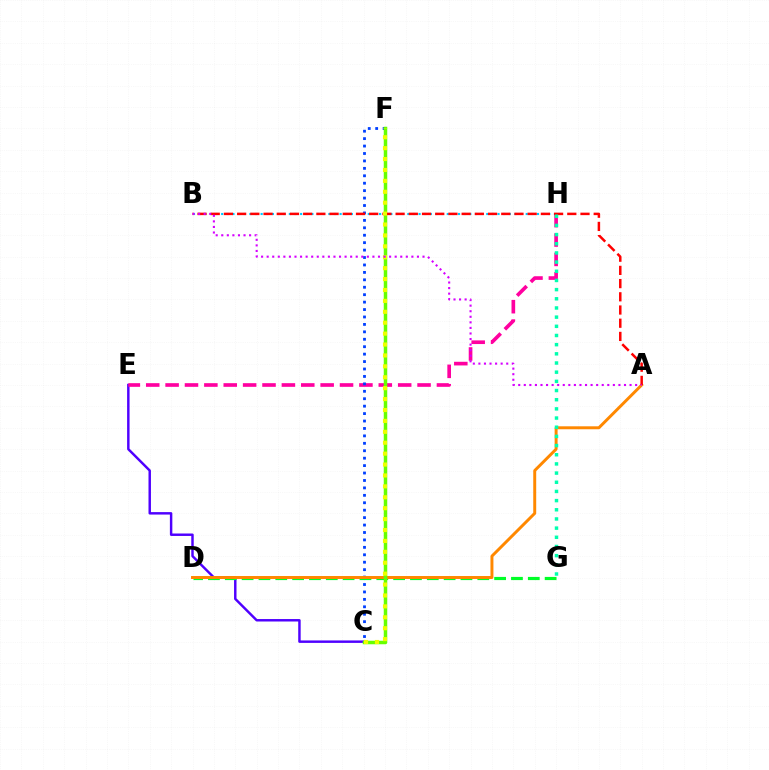{('B', 'H'): [{'color': '#00c7ff', 'line_style': 'dotted', 'thickness': 1.53}], ('C', 'E'): [{'color': '#4f00ff', 'line_style': 'solid', 'thickness': 1.77}], ('D', 'G'): [{'color': '#00ff27', 'line_style': 'dashed', 'thickness': 2.29}], ('E', 'H'): [{'color': '#ff00a0', 'line_style': 'dashed', 'thickness': 2.63}], ('C', 'F'): [{'color': '#003fff', 'line_style': 'dotted', 'thickness': 2.02}, {'color': '#66ff00', 'line_style': 'solid', 'thickness': 2.52}, {'color': '#eeff00', 'line_style': 'dotted', 'thickness': 2.96}], ('A', 'D'): [{'color': '#ff8800', 'line_style': 'solid', 'thickness': 2.13}], ('A', 'B'): [{'color': '#ff0000', 'line_style': 'dashed', 'thickness': 1.79}, {'color': '#d600ff', 'line_style': 'dotted', 'thickness': 1.51}], ('G', 'H'): [{'color': '#00ffaf', 'line_style': 'dotted', 'thickness': 2.49}]}